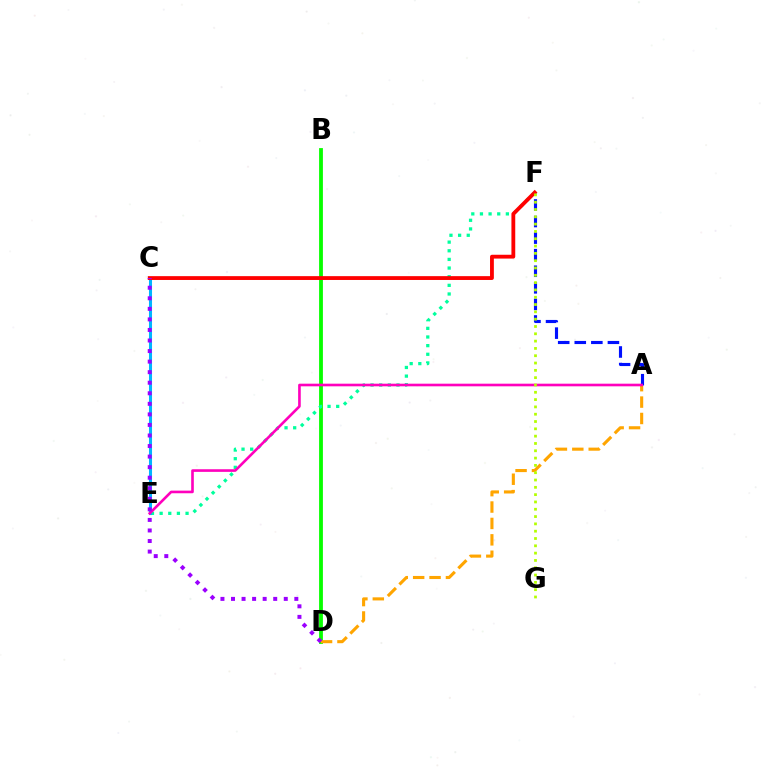{('A', 'F'): [{'color': '#0010ff', 'line_style': 'dashed', 'thickness': 2.25}], ('B', 'D'): [{'color': '#08ff00', 'line_style': 'solid', 'thickness': 2.75}], ('A', 'D'): [{'color': '#ffa500', 'line_style': 'dashed', 'thickness': 2.23}], ('E', 'F'): [{'color': '#00ff9d', 'line_style': 'dotted', 'thickness': 2.35}], ('C', 'E'): [{'color': '#00b5ff', 'line_style': 'solid', 'thickness': 2.2}], ('C', 'F'): [{'color': '#ff0000', 'line_style': 'solid', 'thickness': 2.75}], ('A', 'E'): [{'color': '#ff00bd', 'line_style': 'solid', 'thickness': 1.89}], ('C', 'D'): [{'color': '#9b00ff', 'line_style': 'dotted', 'thickness': 2.87}], ('F', 'G'): [{'color': '#b3ff00', 'line_style': 'dotted', 'thickness': 1.99}]}